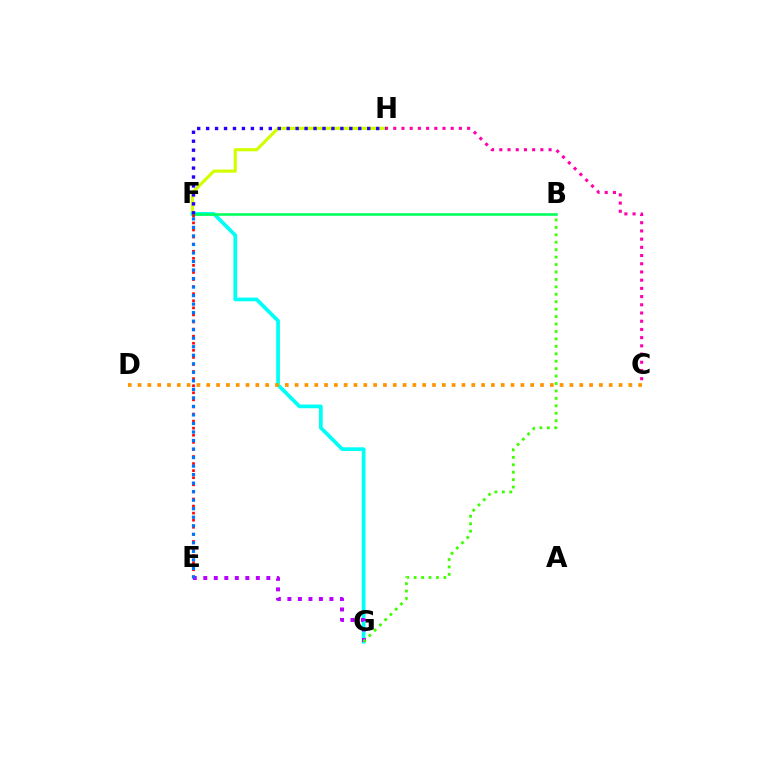{('F', 'H'): [{'color': '#d1ff00', 'line_style': 'solid', 'thickness': 2.27}, {'color': '#2500ff', 'line_style': 'dotted', 'thickness': 2.43}], ('F', 'G'): [{'color': '#00fff6', 'line_style': 'solid', 'thickness': 2.68}], ('B', 'F'): [{'color': '#00ff5c', 'line_style': 'solid', 'thickness': 1.86}], ('C', 'H'): [{'color': '#ff00ac', 'line_style': 'dotted', 'thickness': 2.23}], ('C', 'D'): [{'color': '#ff9400', 'line_style': 'dotted', 'thickness': 2.67}], ('E', 'G'): [{'color': '#b900ff', 'line_style': 'dotted', 'thickness': 2.86}], ('E', 'F'): [{'color': '#ff0000', 'line_style': 'dotted', 'thickness': 1.92}, {'color': '#0074ff', 'line_style': 'dotted', 'thickness': 2.32}], ('B', 'G'): [{'color': '#3dff00', 'line_style': 'dotted', 'thickness': 2.02}]}